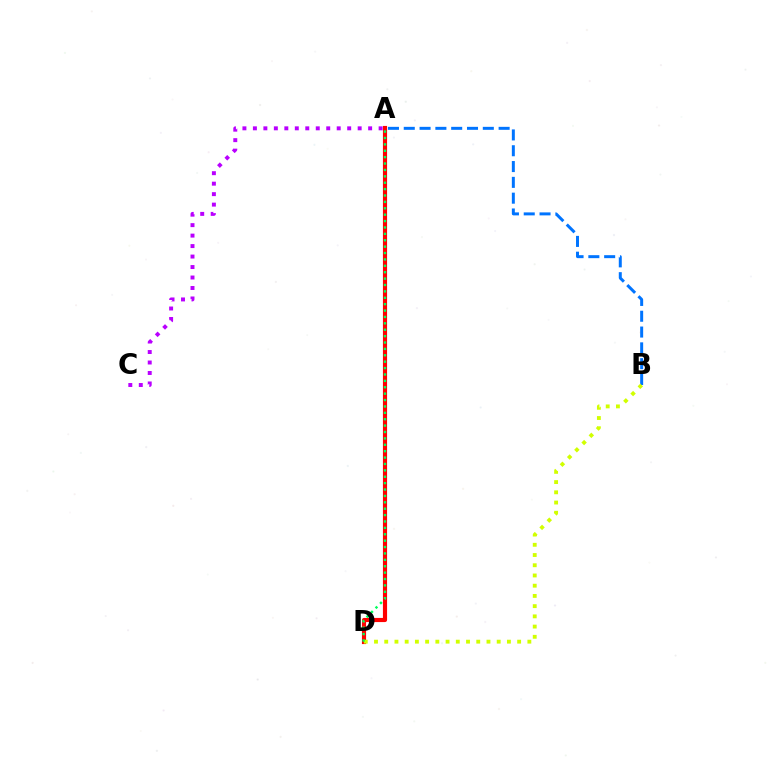{('A', 'B'): [{'color': '#0074ff', 'line_style': 'dashed', 'thickness': 2.15}], ('A', 'D'): [{'color': '#ff0000', 'line_style': 'solid', 'thickness': 2.99}, {'color': '#00ff5c', 'line_style': 'dotted', 'thickness': 1.74}], ('B', 'D'): [{'color': '#d1ff00', 'line_style': 'dotted', 'thickness': 2.78}], ('A', 'C'): [{'color': '#b900ff', 'line_style': 'dotted', 'thickness': 2.85}]}